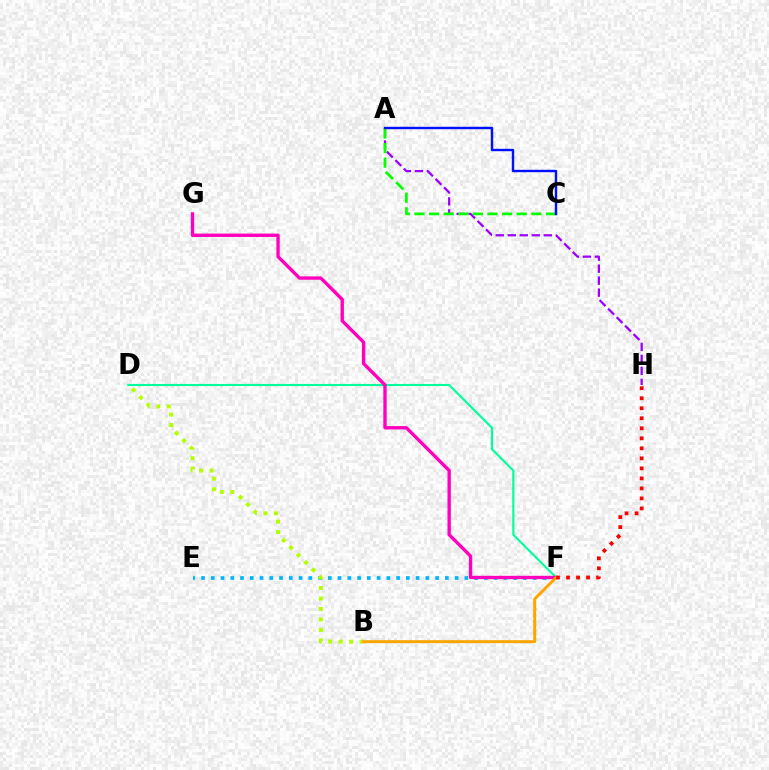{('A', 'H'): [{'color': '#9b00ff', 'line_style': 'dashed', 'thickness': 1.63}], ('E', 'F'): [{'color': '#00b5ff', 'line_style': 'dotted', 'thickness': 2.65}], ('A', 'C'): [{'color': '#08ff00', 'line_style': 'dashed', 'thickness': 1.99}, {'color': '#0010ff', 'line_style': 'solid', 'thickness': 1.74}], ('D', 'F'): [{'color': '#00ff9d', 'line_style': 'solid', 'thickness': 1.53}], ('F', 'G'): [{'color': '#ff00bd', 'line_style': 'solid', 'thickness': 2.41}], ('B', 'D'): [{'color': '#b3ff00', 'line_style': 'dotted', 'thickness': 2.85}], ('B', 'F'): [{'color': '#ffa500', 'line_style': 'solid', 'thickness': 2.12}], ('F', 'H'): [{'color': '#ff0000', 'line_style': 'dotted', 'thickness': 2.72}]}